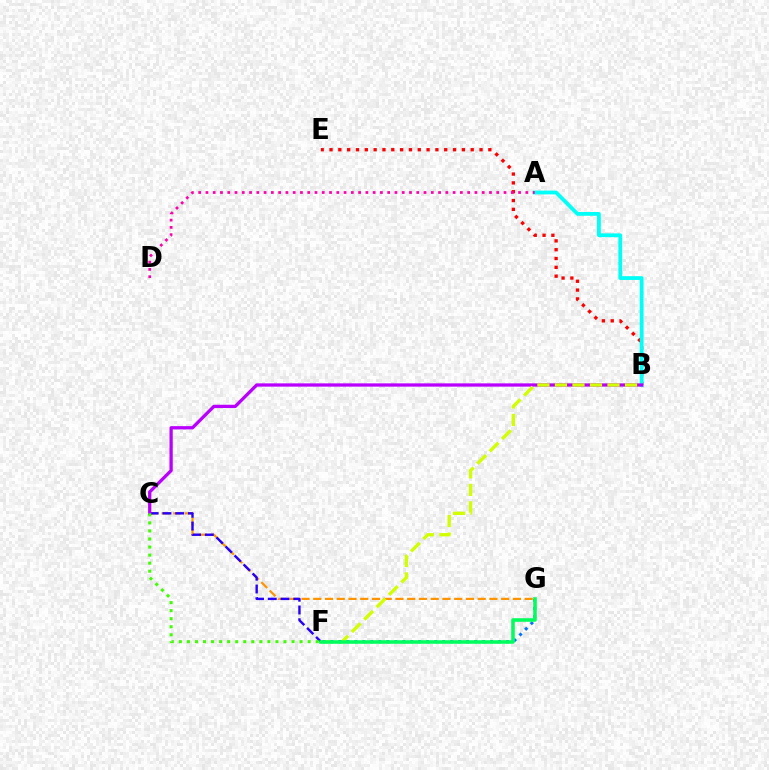{('C', 'G'): [{'color': '#ff9400', 'line_style': 'dashed', 'thickness': 1.6}], ('C', 'F'): [{'color': '#2500ff', 'line_style': 'dashed', 'thickness': 1.73}, {'color': '#3dff00', 'line_style': 'dotted', 'thickness': 2.19}], ('B', 'E'): [{'color': '#ff0000', 'line_style': 'dotted', 'thickness': 2.4}], ('A', 'B'): [{'color': '#00fff6', 'line_style': 'solid', 'thickness': 2.73}], ('B', 'C'): [{'color': '#b900ff', 'line_style': 'solid', 'thickness': 2.36}], ('B', 'F'): [{'color': '#d1ff00', 'line_style': 'dashed', 'thickness': 2.38}], ('F', 'G'): [{'color': '#0074ff', 'line_style': 'dotted', 'thickness': 2.17}, {'color': '#00ff5c', 'line_style': 'solid', 'thickness': 2.56}], ('A', 'D'): [{'color': '#ff00ac', 'line_style': 'dotted', 'thickness': 1.98}]}